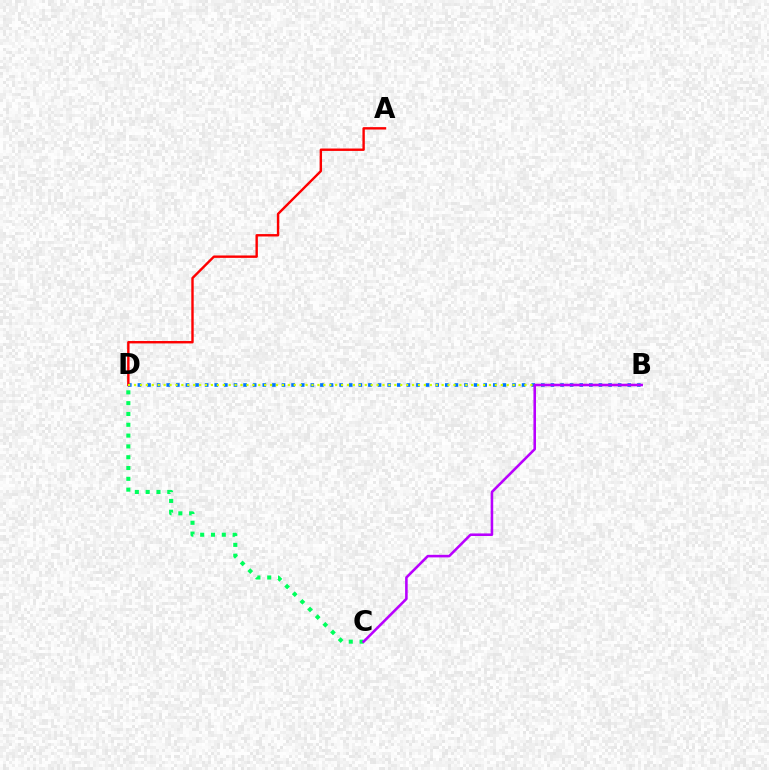{('B', 'D'): [{'color': '#0074ff', 'line_style': 'dotted', 'thickness': 2.61}, {'color': '#d1ff00', 'line_style': 'dotted', 'thickness': 1.61}], ('A', 'D'): [{'color': '#ff0000', 'line_style': 'solid', 'thickness': 1.73}], ('C', 'D'): [{'color': '#00ff5c', 'line_style': 'dotted', 'thickness': 2.94}], ('B', 'C'): [{'color': '#b900ff', 'line_style': 'solid', 'thickness': 1.85}]}